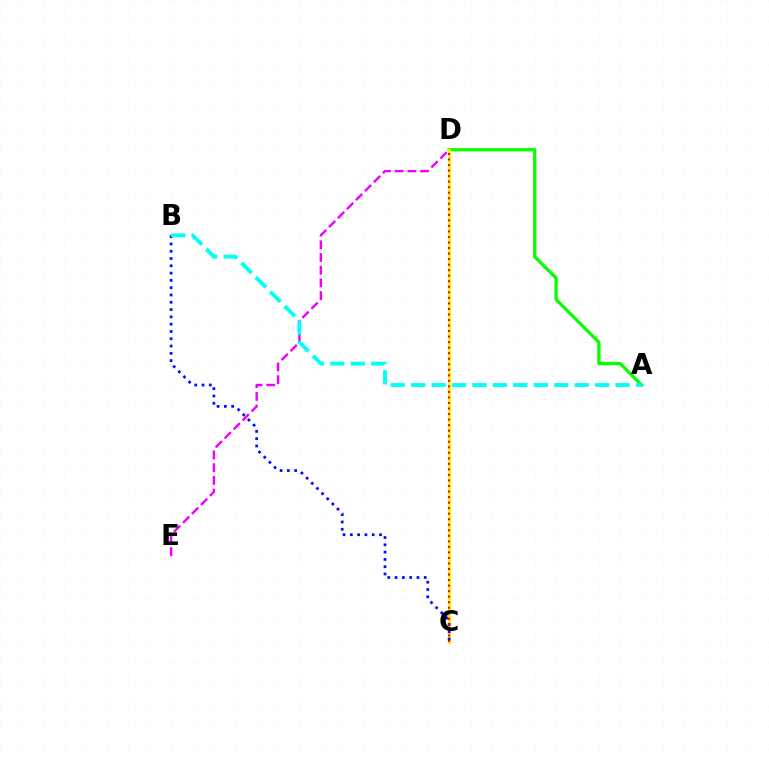{('A', 'D'): [{'color': '#08ff00', 'line_style': 'solid', 'thickness': 2.37}], ('C', 'D'): [{'color': '#fcf500', 'line_style': 'solid', 'thickness': 2.21}, {'color': '#ff0000', 'line_style': 'dotted', 'thickness': 1.5}], ('B', 'C'): [{'color': '#0010ff', 'line_style': 'dotted', 'thickness': 1.98}], ('D', 'E'): [{'color': '#ee00ff', 'line_style': 'dashed', 'thickness': 1.73}], ('A', 'B'): [{'color': '#00fff6', 'line_style': 'dashed', 'thickness': 2.78}]}